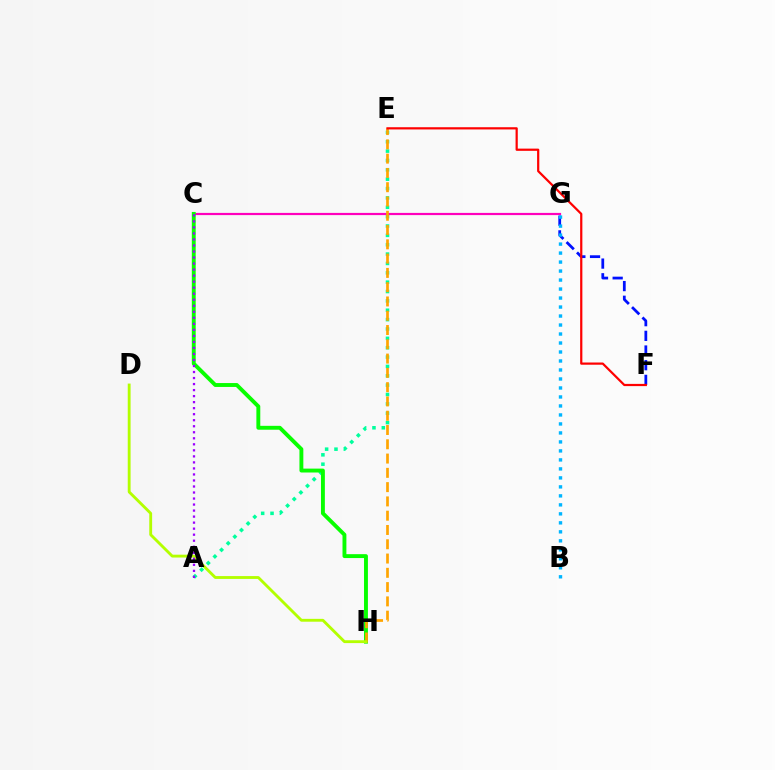{('A', 'E'): [{'color': '#00ff9d', 'line_style': 'dotted', 'thickness': 2.54}], ('F', 'G'): [{'color': '#0010ff', 'line_style': 'dashed', 'thickness': 1.99}], ('C', 'G'): [{'color': '#ff00bd', 'line_style': 'solid', 'thickness': 1.58}], ('C', 'H'): [{'color': '#08ff00', 'line_style': 'solid', 'thickness': 2.8}], ('E', 'H'): [{'color': '#ffa500', 'line_style': 'dashed', 'thickness': 1.94}], ('E', 'F'): [{'color': '#ff0000', 'line_style': 'solid', 'thickness': 1.6}], ('B', 'G'): [{'color': '#00b5ff', 'line_style': 'dotted', 'thickness': 2.44}], ('D', 'H'): [{'color': '#b3ff00', 'line_style': 'solid', 'thickness': 2.05}], ('A', 'C'): [{'color': '#9b00ff', 'line_style': 'dotted', 'thickness': 1.64}]}